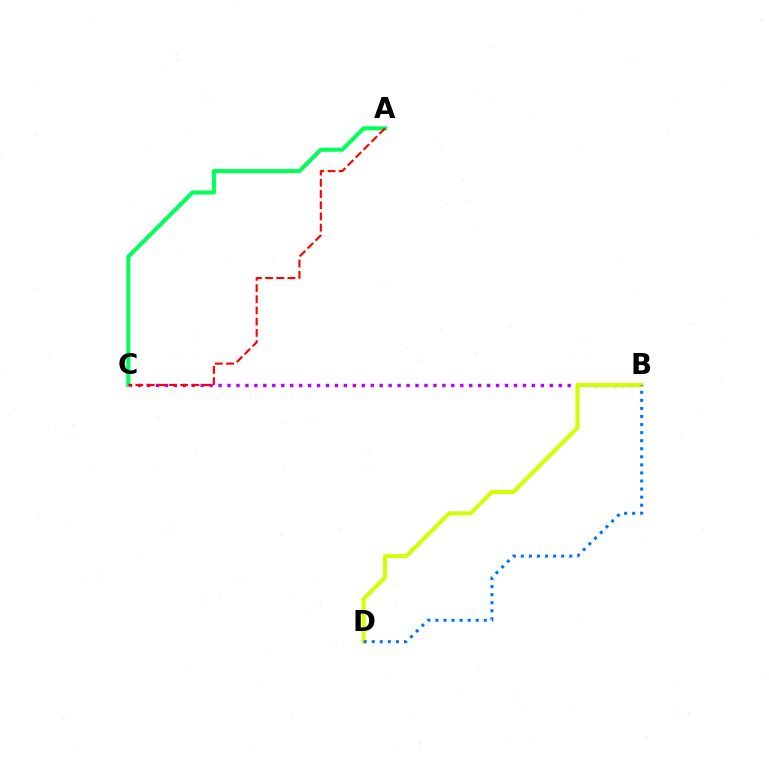{('B', 'C'): [{'color': '#b900ff', 'line_style': 'dotted', 'thickness': 2.43}], ('A', 'C'): [{'color': '#00ff5c', 'line_style': 'solid', 'thickness': 2.93}, {'color': '#ff0000', 'line_style': 'dashed', 'thickness': 1.52}], ('B', 'D'): [{'color': '#d1ff00', 'line_style': 'solid', 'thickness': 2.88}, {'color': '#0074ff', 'line_style': 'dotted', 'thickness': 2.19}]}